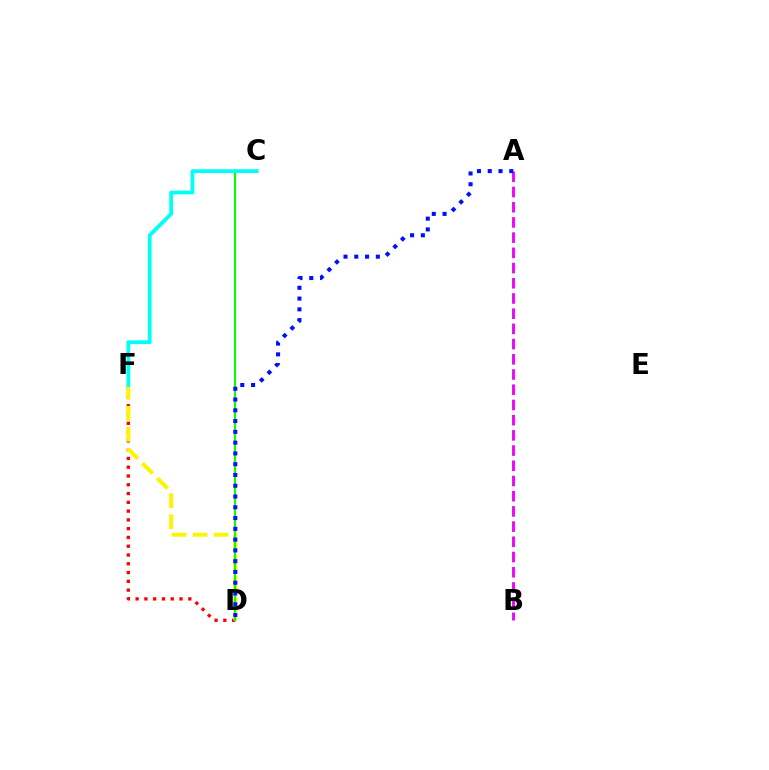{('D', 'F'): [{'color': '#ff0000', 'line_style': 'dotted', 'thickness': 2.39}, {'color': '#fcf500', 'line_style': 'dashed', 'thickness': 2.85}], ('C', 'D'): [{'color': '#08ff00', 'line_style': 'solid', 'thickness': 1.51}], ('A', 'B'): [{'color': '#ee00ff', 'line_style': 'dashed', 'thickness': 2.07}], ('C', 'F'): [{'color': '#00fff6', 'line_style': 'solid', 'thickness': 2.7}], ('A', 'D'): [{'color': '#0010ff', 'line_style': 'dotted', 'thickness': 2.93}]}